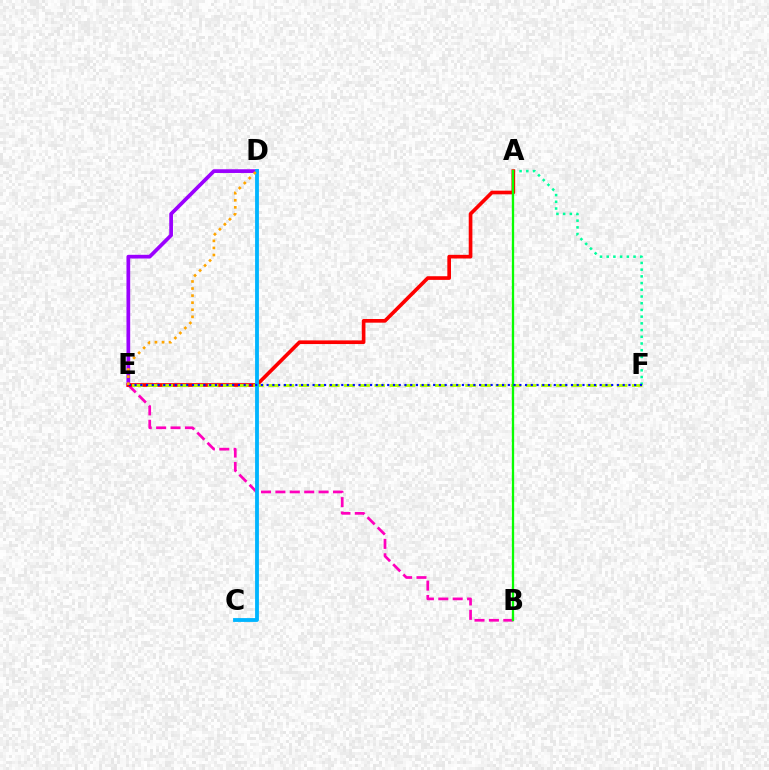{('D', 'E'): [{'color': '#9b00ff', 'line_style': 'solid', 'thickness': 2.68}, {'color': '#ffa500', 'line_style': 'dotted', 'thickness': 1.92}], ('A', 'F'): [{'color': '#00ff9d', 'line_style': 'dotted', 'thickness': 1.82}], ('B', 'E'): [{'color': '#ff00bd', 'line_style': 'dashed', 'thickness': 1.96}], ('A', 'E'): [{'color': '#ff0000', 'line_style': 'solid', 'thickness': 2.64}], ('E', 'F'): [{'color': '#b3ff00', 'line_style': 'dashed', 'thickness': 2.06}, {'color': '#0010ff', 'line_style': 'dotted', 'thickness': 1.56}], ('C', 'D'): [{'color': '#00b5ff', 'line_style': 'solid', 'thickness': 2.75}], ('A', 'B'): [{'color': '#08ff00', 'line_style': 'solid', 'thickness': 1.66}]}